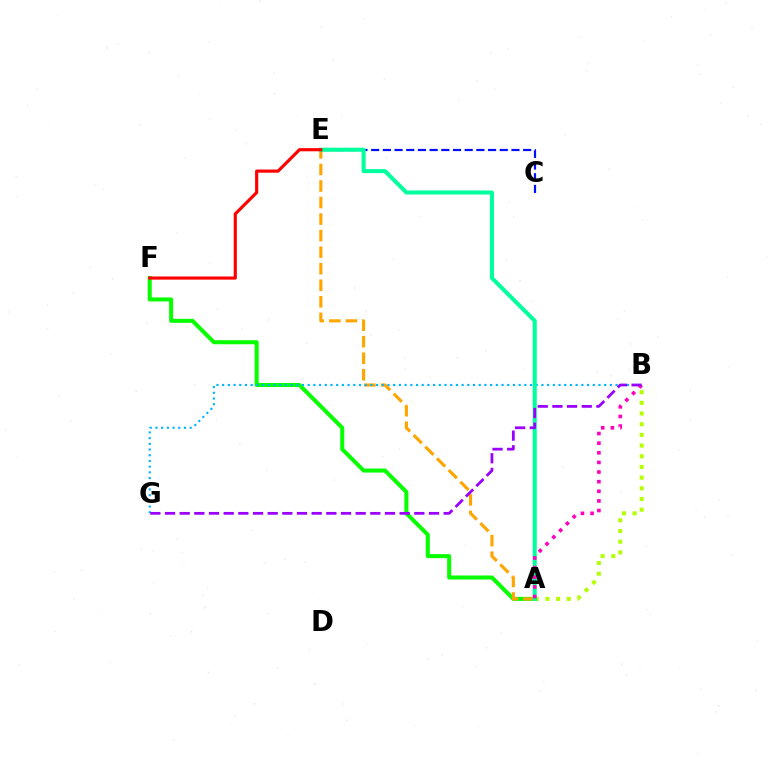{('A', 'B'): [{'color': '#b3ff00', 'line_style': 'dotted', 'thickness': 2.9}, {'color': '#ff00bd', 'line_style': 'dotted', 'thickness': 2.61}], ('A', 'F'): [{'color': '#08ff00', 'line_style': 'solid', 'thickness': 2.9}], ('A', 'E'): [{'color': '#ffa500', 'line_style': 'dashed', 'thickness': 2.25}, {'color': '#00ff9d', 'line_style': 'solid', 'thickness': 2.91}], ('C', 'E'): [{'color': '#0010ff', 'line_style': 'dashed', 'thickness': 1.59}], ('B', 'G'): [{'color': '#00b5ff', 'line_style': 'dotted', 'thickness': 1.55}, {'color': '#9b00ff', 'line_style': 'dashed', 'thickness': 1.99}], ('E', 'F'): [{'color': '#ff0000', 'line_style': 'solid', 'thickness': 2.27}]}